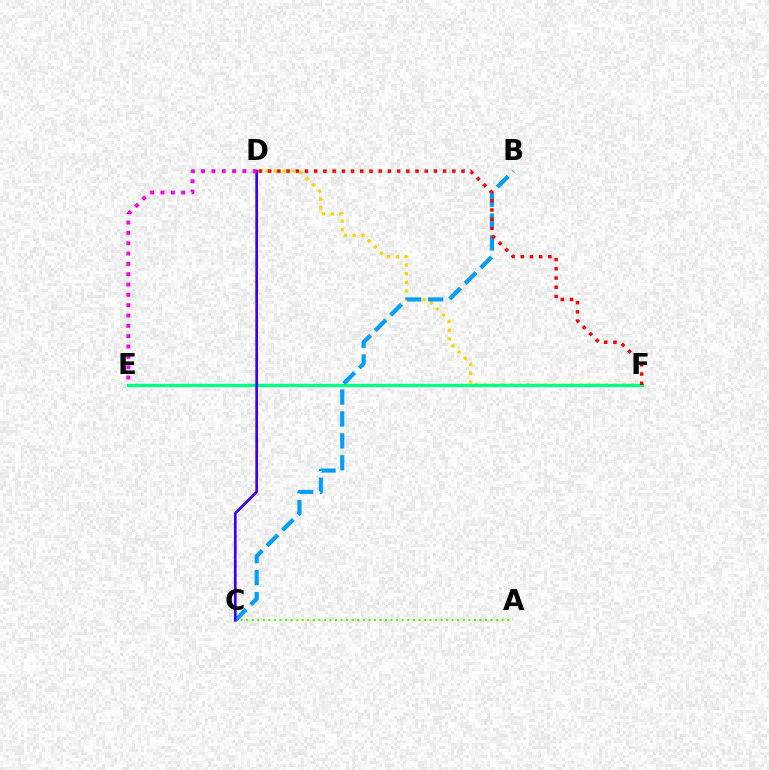{('D', 'F'): [{'color': '#ffd500', 'line_style': 'dotted', 'thickness': 2.36}, {'color': '#ff0000', 'line_style': 'dotted', 'thickness': 2.5}], ('E', 'F'): [{'color': '#00ff86', 'line_style': 'solid', 'thickness': 2.41}], ('A', 'C'): [{'color': '#4fff00', 'line_style': 'dotted', 'thickness': 1.51}], ('B', 'C'): [{'color': '#009eff', 'line_style': 'dashed', 'thickness': 2.98}], ('C', 'D'): [{'color': '#3700ff', 'line_style': 'solid', 'thickness': 1.94}], ('D', 'E'): [{'color': '#ff00ed', 'line_style': 'dotted', 'thickness': 2.81}]}